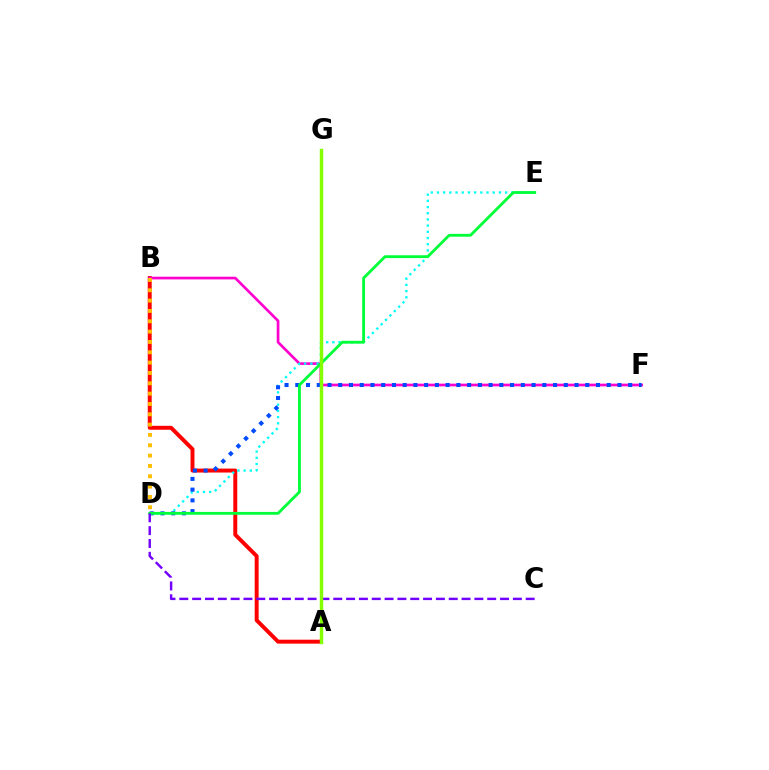{('A', 'B'): [{'color': '#ff0000', 'line_style': 'solid', 'thickness': 2.84}], ('B', 'F'): [{'color': '#ff00cf', 'line_style': 'solid', 'thickness': 1.93}], ('D', 'E'): [{'color': '#00fff6', 'line_style': 'dotted', 'thickness': 1.68}, {'color': '#00ff39', 'line_style': 'solid', 'thickness': 2.04}], ('D', 'F'): [{'color': '#004bff', 'line_style': 'dotted', 'thickness': 2.92}], ('C', 'D'): [{'color': '#7200ff', 'line_style': 'dashed', 'thickness': 1.74}], ('A', 'G'): [{'color': '#84ff00', 'line_style': 'solid', 'thickness': 2.45}], ('B', 'D'): [{'color': '#ffbd00', 'line_style': 'dotted', 'thickness': 2.81}]}